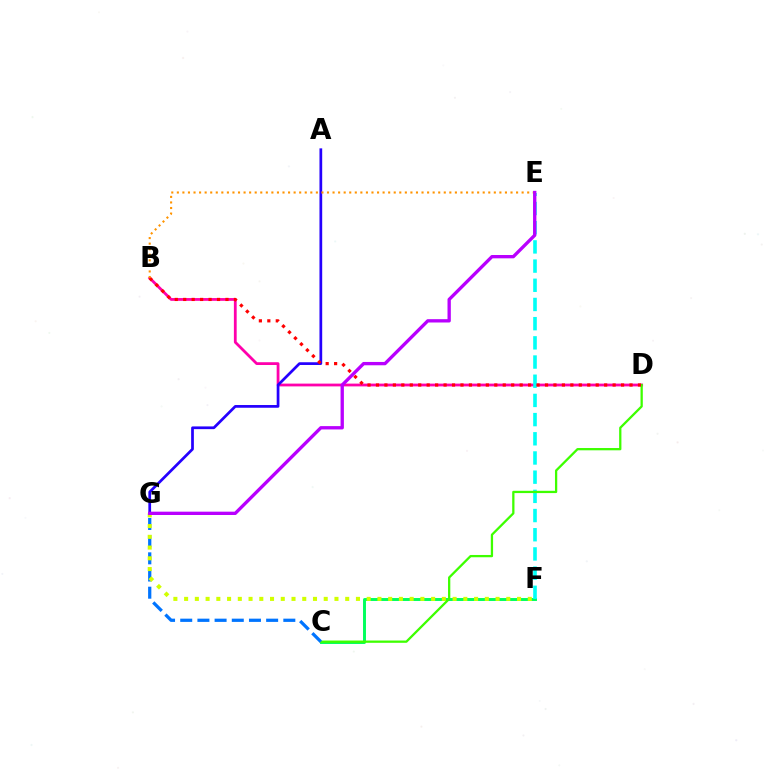{('C', 'F'): [{'color': '#00ff5c', 'line_style': 'solid', 'thickness': 2.12}], ('B', 'D'): [{'color': '#ff00ac', 'line_style': 'solid', 'thickness': 2.01}, {'color': '#ff0000', 'line_style': 'dotted', 'thickness': 2.3}], ('A', 'G'): [{'color': '#2500ff', 'line_style': 'solid', 'thickness': 1.96}], ('E', 'F'): [{'color': '#00fff6', 'line_style': 'dashed', 'thickness': 2.61}], ('C', 'D'): [{'color': '#3dff00', 'line_style': 'solid', 'thickness': 1.64}], ('C', 'G'): [{'color': '#0074ff', 'line_style': 'dashed', 'thickness': 2.33}], ('B', 'E'): [{'color': '#ff9400', 'line_style': 'dotted', 'thickness': 1.51}], ('F', 'G'): [{'color': '#d1ff00', 'line_style': 'dotted', 'thickness': 2.92}], ('E', 'G'): [{'color': '#b900ff', 'line_style': 'solid', 'thickness': 2.39}]}